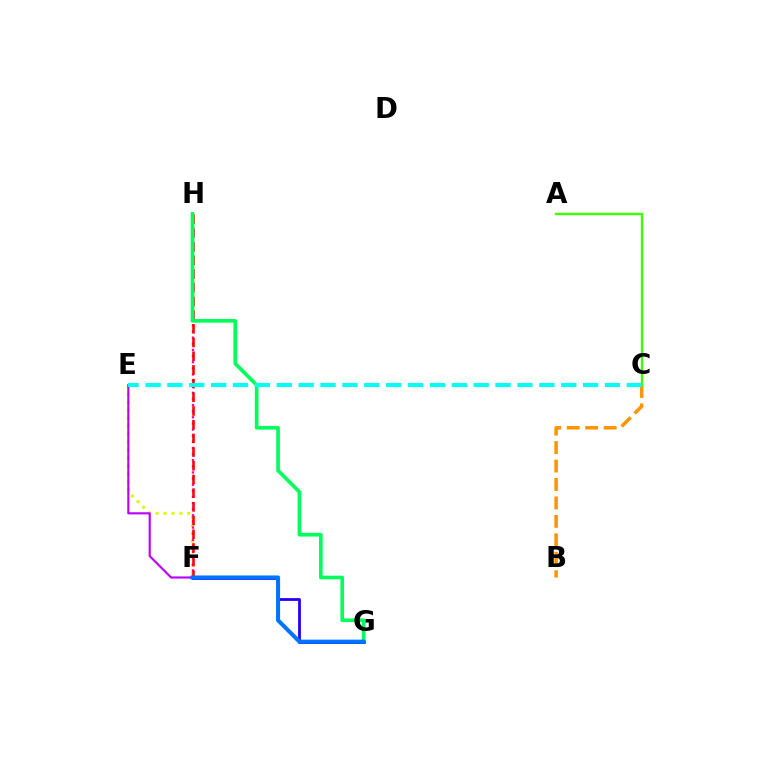{('E', 'F'): [{'color': '#d1ff00', 'line_style': 'dotted', 'thickness': 2.16}, {'color': '#b900ff', 'line_style': 'solid', 'thickness': 1.54}], ('F', 'G'): [{'color': '#2500ff', 'line_style': 'solid', 'thickness': 2.01}, {'color': '#0074ff', 'line_style': 'solid', 'thickness': 2.92}], ('F', 'H'): [{'color': '#ff00ac', 'line_style': 'dotted', 'thickness': 1.66}, {'color': '#ff0000', 'line_style': 'dashed', 'thickness': 1.86}], ('B', 'C'): [{'color': '#ff9400', 'line_style': 'dashed', 'thickness': 2.51}], ('A', 'C'): [{'color': '#3dff00', 'line_style': 'solid', 'thickness': 1.74}], ('G', 'H'): [{'color': '#00ff5c', 'line_style': 'solid', 'thickness': 2.64}], ('C', 'E'): [{'color': '#00fff6', 'line_style': 'dashed', 'thickness': 2.97}]}